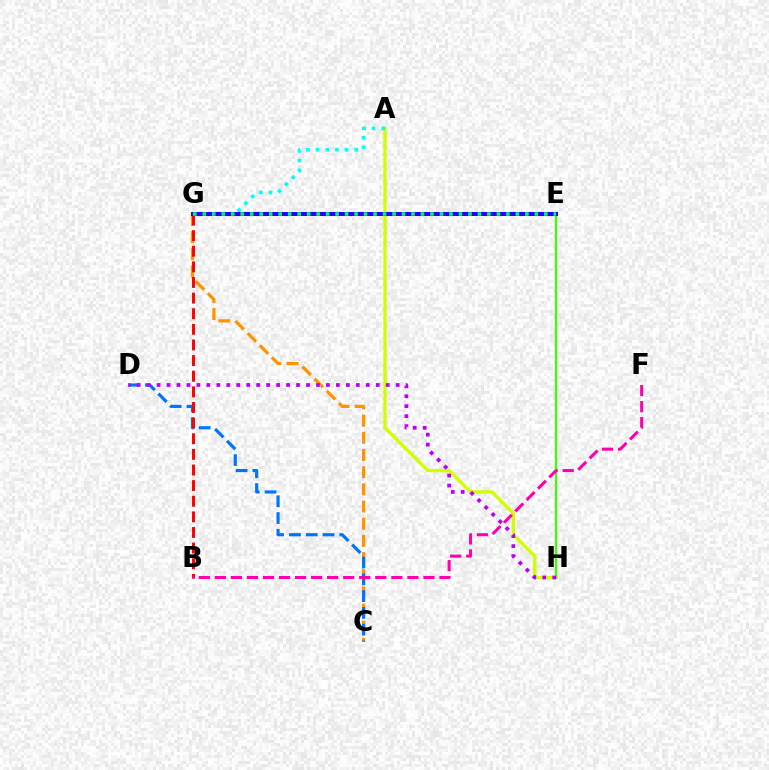{('A', 'H'): [{'color': '#d1ff00', 'line_style': 'solid', 'thickness': 2.4}], ('C', 'G'): [{'color': '#ff9400', 'line_style': 'dashed', 'thickness': 2.33}], ('E', 'H'): [{'color': '#3dff00', 'line_style': 'solid', 'thickness': 1.58}], ('C', 'D'): [{'color': '#0074ff', 'line_style': 'dashed', 'thickness': 2.28}], ('B', 'G'): [{'color': '#ff0000', 'line_style': 'dashed', 'thickness': 2.12}], ('D', 'H'): [{'color': '#b900ff', 'line_style': 'dotted', 'thickness': 2.71}], ('A', 'G'): [{'color': '#00fff6', 'line_style': 'dotted', 'thickness': 2.63}], ('B', 'F'): [{'color': '#ff00ac', 'line_style': 'dashed', 'thickness': 2.18}], ('E', 'G'): [{'color': '#2500ff', 'line_style': 'solid', 'thickness': 2.9}, {'color': '#00ff5c', 'line_style': 'dotted', 'thickness': 2.58}]}